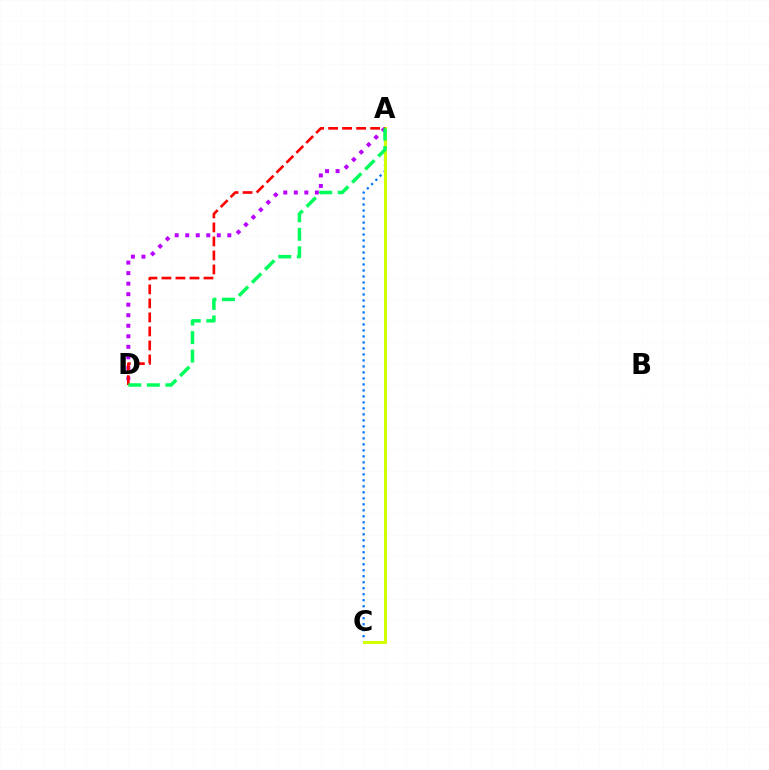{('A', 'D'): [{'color': '#b900ff', 'line_style': 'dotted', 'thickness': 2.86}, {'color': '#ff0000', 'line_style': 'dashed', 'thickness': 1.9}, {'color': '#00ff5c', 'line_style': 'dashed', 'thickness': 2.52}], ('A', 'C'): [{'color': '#0074ff', 'line_style': 'dotted', 'thickness': 1.63}, {'color': '#d1ff00', 'line_style': 'solid', 'thickness': 2.19}]}